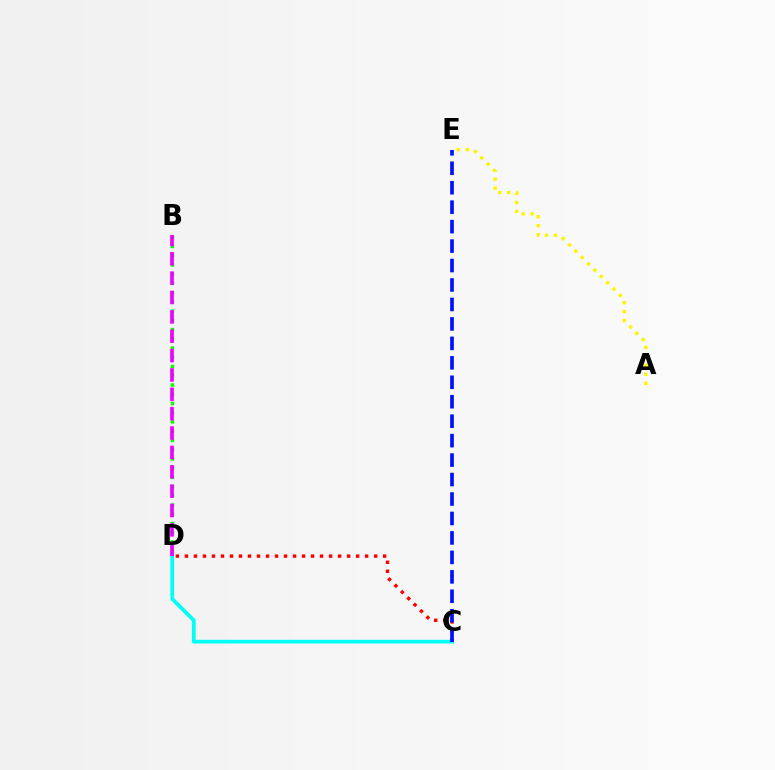{('B', 'D'): [{'color': '#08ff00', 'line_style': 'dotted', 'thickness': 2.51}, {'color': '#ee00ff', 'line_style': 'dashed', 'thickness': 2.63}], ('C', 'D'): [{'color': '#ff0000', 'line_style': 'dotted', 'thickness': 2.45}, {'color': '#00fff6', 'line_style': 'solid', 'thickness': 2.7}], ('C', 'E'): [{'color': '#0010ff', 'line_style': 'dashed', 'thickness': 2.64}], ('A', 'E'): [{'color': '#fcf500', 'line_style': 'dotted', 'thickness': 2.43}]}